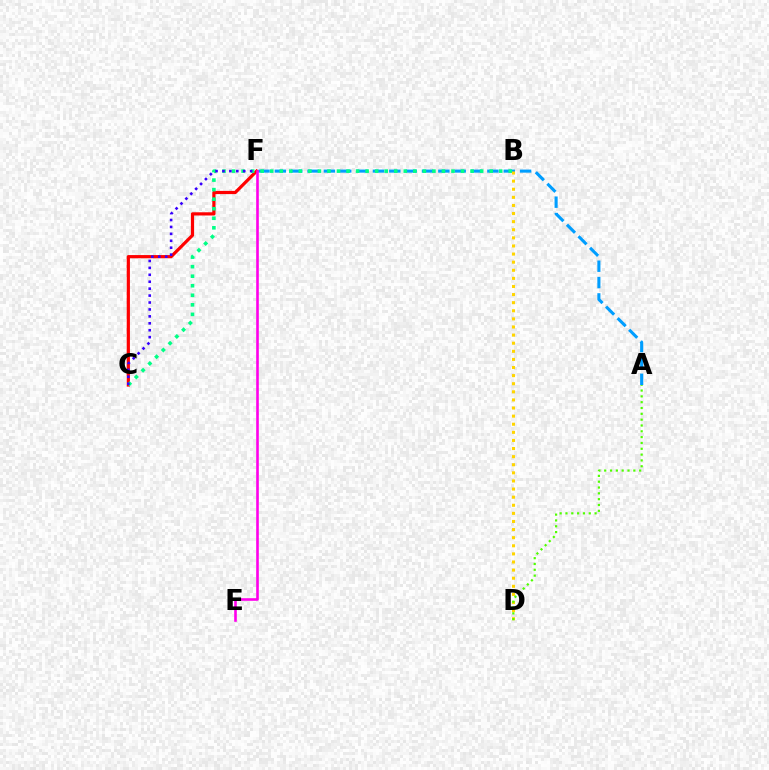{('A', 'F'): [{'color': '#009eff', 'line_style': 'dashed', 'thickness': 2.22}], ('C', 'F'): [{'color': '#ff0000', 'line_style': 'solid', 'thickness': 2.31}, {'color': '#3700ff', 'line_style': 'dotted', 'thickness': 1.88}], ('B', 'C'): [{'color': '#00ff86', 'line_style': 'dotted', 'thickness': 2.59}], ('B', 'D'): [{'color': '#ffd500', 'line_style': 'dotted', 'thickness': 2.2}], ('A', 'D'): [{'color': '#4fff00', 'line_style': 'dotted', 'thickness': 1.58}], ('E', 'F'): [{'color': '#ff00ed', 'line_style': 'solid', 'thickness': 1.88}]}